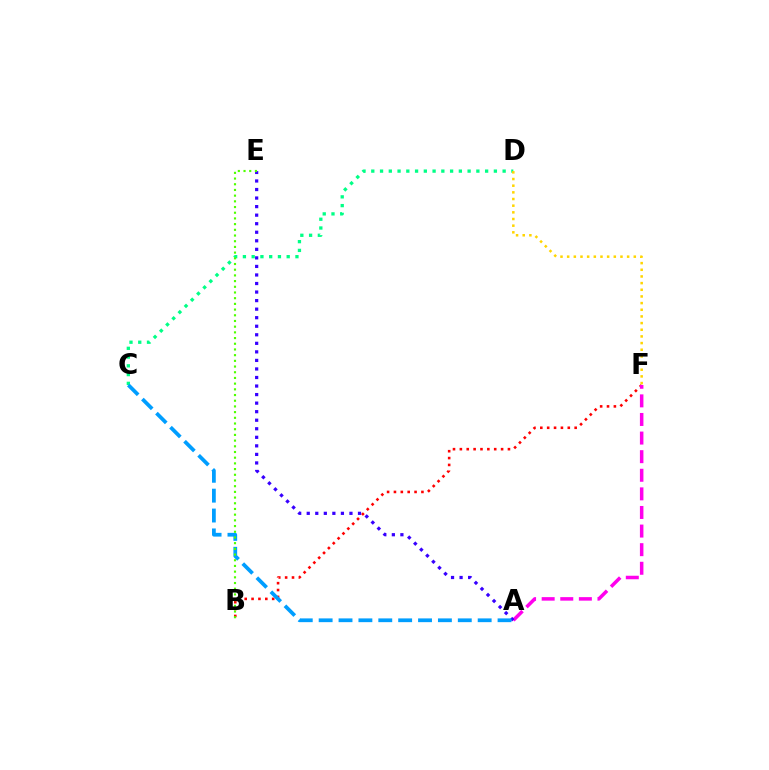{('B', 'F'): [{'color': '#ff0000', 'line_style': 'dotted', 'thickness': 1.87}], ('C', 'D'): [{'color': '#00ff86', 'line_style': 'dotted', 'thickness': 2.38}], ('A', 'F'): [{'color': '#ff00ed', 'line_style': 'dashed', 'thickness': 2.53}], ('A', 'E'): [{'color': '#3700ff', 'line_style': 'dotted', 'thickness': 2.32}], ('D', 'F'): [{'color': '#ffd500', 'line_style': 'dotted', 'thickness': 1.81}], ('A', 'C'): [{'color': '#009eff', 'line_style': 'dashed', 'thickness': 2.7}], ('B', 'E'): [{'color': '#4fff00', 'line_style': 'dotted', 'thickness': 1.55}]}